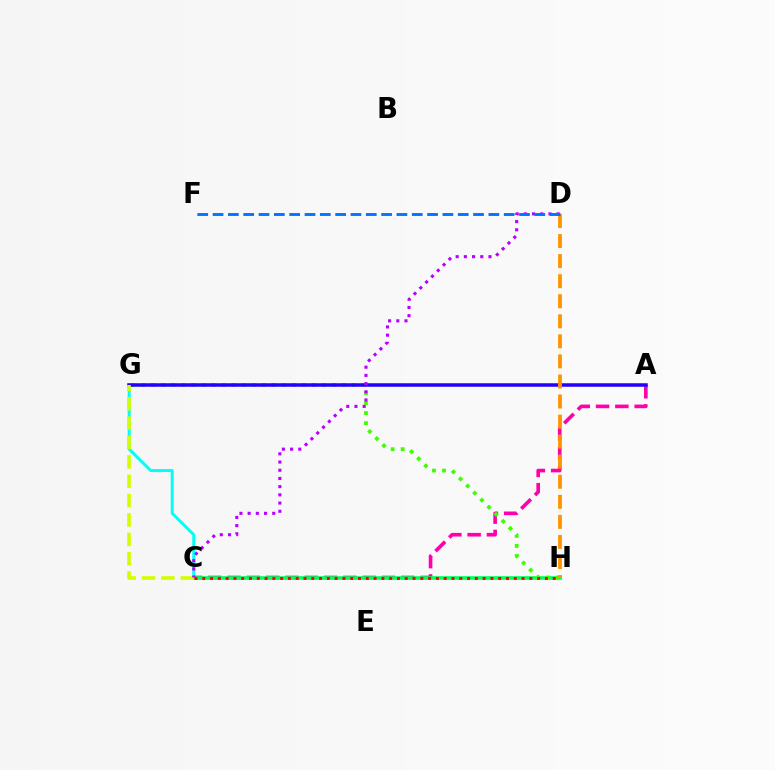{('C', 'G'): [{'color': '#00fff6', 'line_style': 'solid', 'thickness': 2.14}, {'color': '#d1ff00', 'line_style': 'dashed', 'thickness': 2.63}], ('A', 'C'): [{'color': '#ff00ac', 'line_style': 'dashed', 'thickness': 2.62}], ('C', 'H'): [{'color': '#00ff5c', 'line_style': 'solid', 'thickness': 2.61}, {'color': '#ff0000', 'line_style': 'dotted', 'thickness': 2.12}], ('G', 'H'): [{'color': '#3dff00', 'line_style': 'dotted', 'thickness': 2.73}], ('A', 'G'): [{'color': '#2500ff', 'line_style': 'solid', 'thickness': 2.52}], ('C', 'D'): [{'color': '#b900ff', 'line_style': 'dotted', 'thickness': 2.23}], ('D', 'H'): [{'color': '#ff9400', 'line_style': 'dashed', 'thickness': 2.72}], ('D', 'F'): [{'color': '#0074ff', 'line_style': 'dashed', 'thickness': 2.08}]}